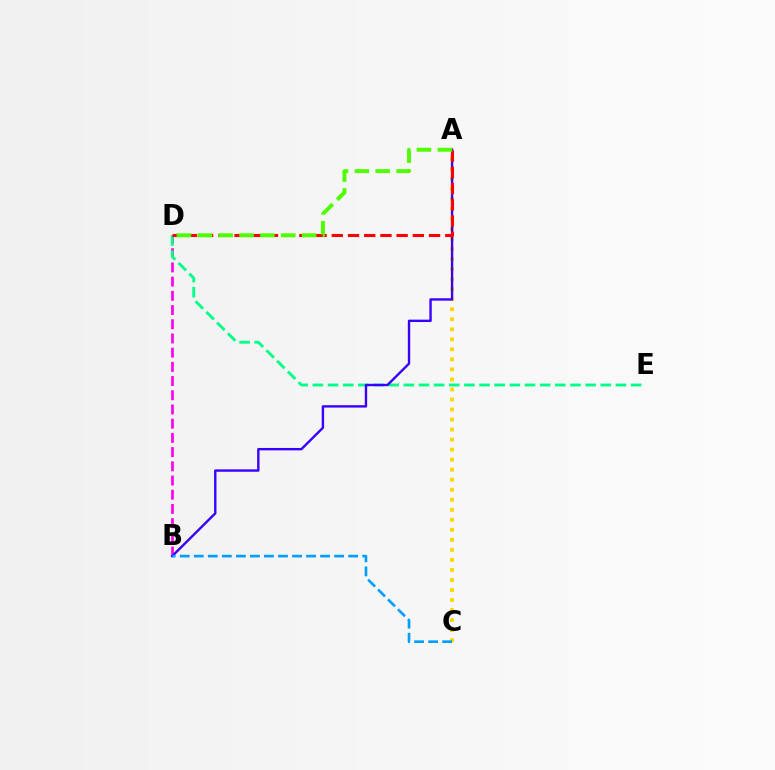{('B', 'D'): [{'color': '#ff00ed', 'line_style': 'dashed', 'thickness': 1.93}], ('D', 'E'): [{'color': '#00ff86', 'line_style': 'dashed', 'thickness': 2.06}], ('A', 'C'): [{'color': '#ffd500', 'line_style': 'dotted', 'thickness': 2.72}], ('A', 'B'): [{'color': '#3700ff', 'line_style': 'solid', 'thickness': 1.71}], ('B', 'C'): [{'color': '#009eff', 'line_style': 'dashed', 'thickness': 1.91}], ('A', 'D'): [{'color': '#ff0000', 'line_style': 'dashed', 'thickness': 2.2}, {'color': '#4fff00', 'line_style': 'dashed', 'thickness': 2.83}]}